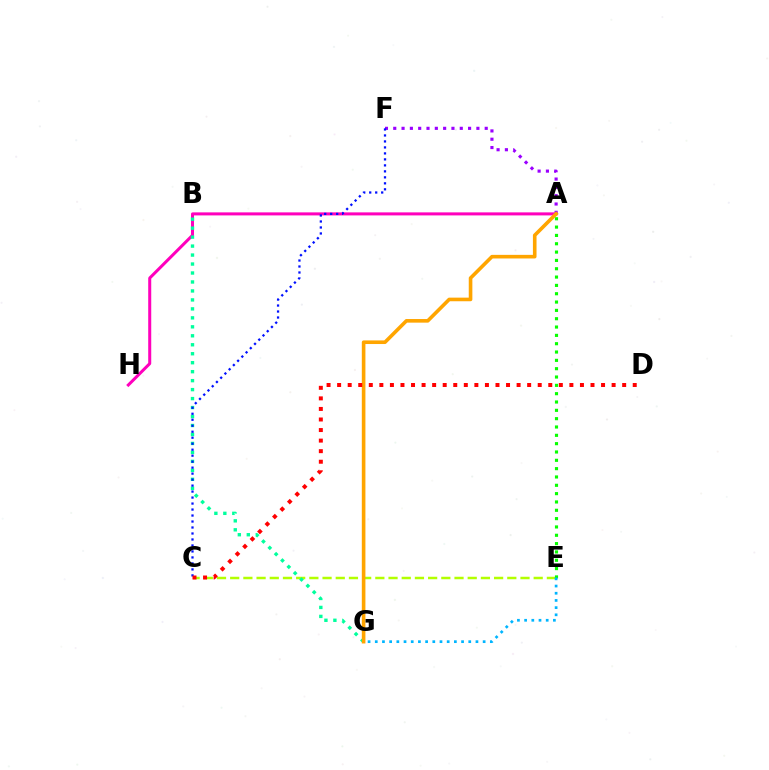{('A', 'F'): [{'color': '#9b00ff', 'line_style': 'dotted', 'thickness': 2.26}], ('C', 'E'): [{'color': '#b3ff00', 'line_style': 'dashed', 'thickness': 1.79}], ('A', 'H'): [{'color': '#ff00bd', 'line_style': 'solid', 'thickness': 2.18}], ('A', 'E'): [{'color': '#08ff00', 'line_style': 'dotted', 'thickness': 2.26}], ('B', 'G'): [{'color': '#00ff9d', 'line_style': 'dotted', 'thickness': 2.44}], ('A', 'G'): [{'color': '#ffa500', 'line_style': 'solid', 'thickness': 2.6}], ('E', 'G'): [{'color': '#00b5ff', 'line_style': 'dotted', 'thickness': 1.95}], ('C', 'F'): [{'color': '#0010ff', 'line_style': 'dotted', 'thickness': 1.63}], ('C', 'D'): [{'color': '#ff0000', 'line_style': 'dotted', 'thickness': 2.87}]}